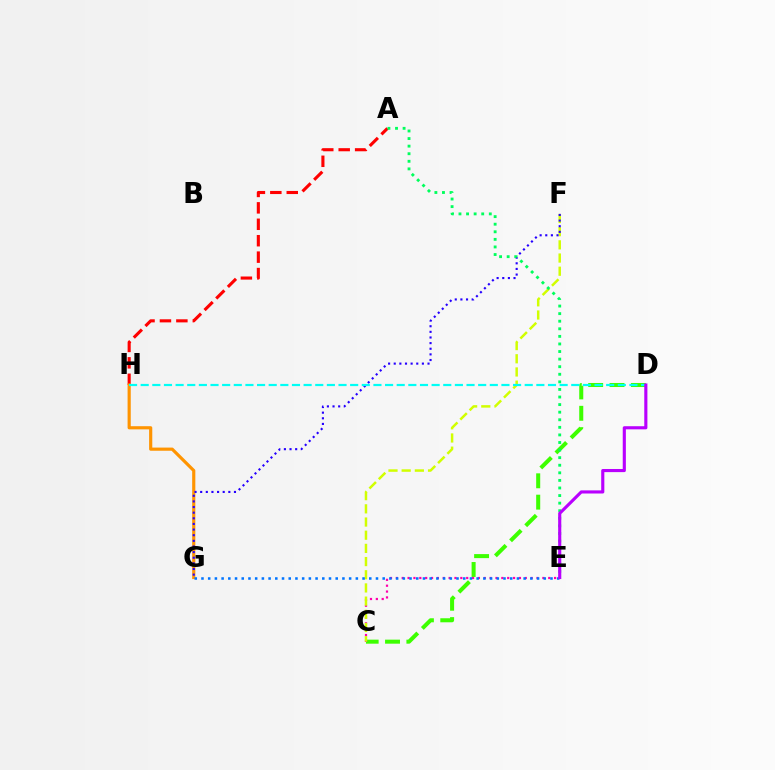{('A', 'H'): [{'color': '#ff0000', 'line_style': 'dashed', 'thickness': 2.23}], ('G', 'H'): [{'color': '#ff9400', 'line_style': 'solid', 'thickness': 2.28}], ('C', 'D'): [{'color': '#3dff00', 'line_style': 'dashed', 'thickness': 2.9}], ('C', 'E'): [{'color': '#ff00ac', 'line_style': 'dotted', 'thickness': 1.59}], ('C', 'F'): [{'color': '#d1ff00', 'line_style': 'dashed', 'thickness': 1.79}], ('F', 'G'): [{'color': '#2500ff', 'line_style': 'dotted', 'thickness': 1.53}], ('A', 'E'): [{'color': '#00ff5c', 'line_style': 'dotted', 'thickness': 2.06}], ('D', 'H'): [{'color': '#00fff6', 'line_style': 'dashed', 'thickness': 1.58}], ('E', 'G'): [{'color': '#0074ff', 'line_style': 'dotted', 'thickness': 1.82}], ('D', 'E'): [{'color': '#b900ff', 'line_style': 'solid', 'thickness': 2.25}]}